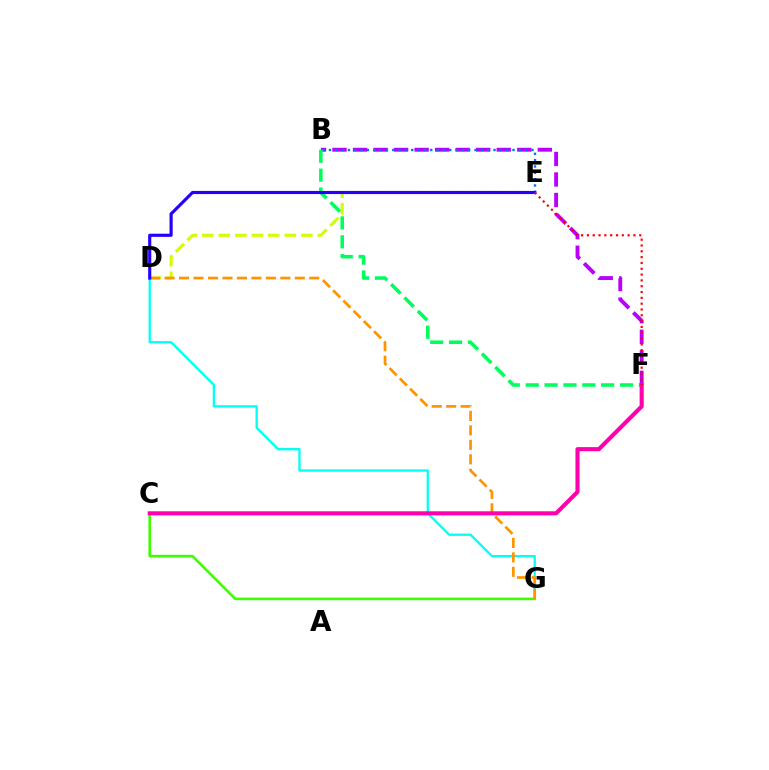{('B', 'F'): [{'color': '#b900ff', 'line_style': 'dashed', 'thickness': 2.79}, {'color': '#00ff5c', 'line_style': 'dashed', 'thickness': 2.56}], ('B', 'E'): [{'color': '#0074ff', 'line_style': 'dotted', 'thickness': 1.72}], ('D', 'G'): [{'color': '#00fff6', 'line_style': 'solid', 'thickness': 1.66}, {'color': '#ff9400', 'line_style': 'dashed', 'thickness': 1.97}], ('D', 'E'): [{'color': '#d1ff00', 'line_style': 'dashed', 'thickness': 2.24}, {'color': '#2500ff', 'line_style': 'solid', 'thickness': 2.26}], ('C', 'G'): [{'color': '#3dff00', 'line_style': 'solid', 'thickness': 1.89}], ('C', 'F'): [{'color': '#ff00ac', 'line_style': 'solid', 'thickness': 2.95}], ('E', 'F'): [{'color': '#ff0000', 'line_style': 'dotted', 'thickness': 1.58}]}